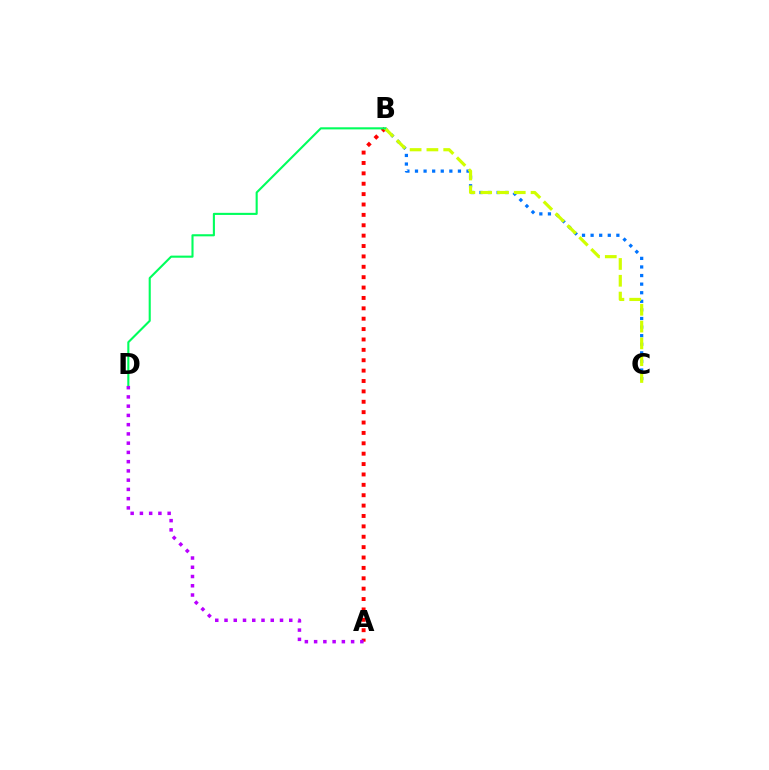{('B', 'C'): [{'color': '#0074ff', 'line_style': 'dotted', 'thickness': 2.33}, {'color': '#d1ff00', 'line_style': 'dashed', 'thickness': 2.28}], ('A', 'B'): [{'color': '#ff0000', 'line_style': 'dotted', 'thickness': 2.82}], ('A', 'D'): [{'color': '#b900ff', 'line_style': 'dotted', 'thickness': 2.51}], ('B', 'D'): [{'color': '#00ff5c', 'line_style': 'solid', 'thickness': 1.52}]}